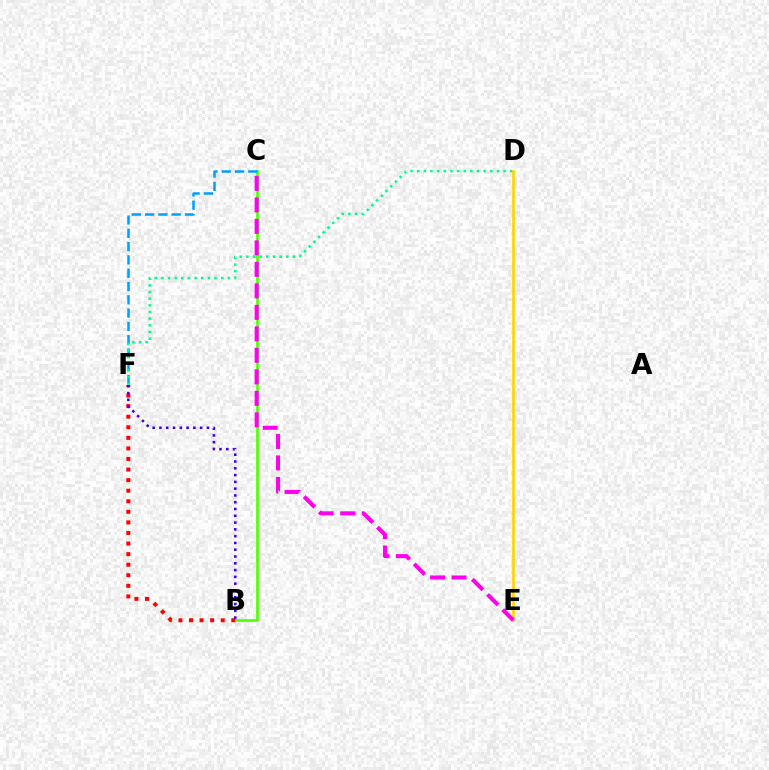{('B', 'C'): [{'color': '#4fff00', 'line_style': 'solid', 'thickness': 1.9}], ('B', 'F'): [{'color': '#ff0000', 'line_style': 'dotted', 'thickness': 2.87}, {'color': '#3700ff', 'line_style': 'dotted', 'thickness': 1.84}], ('C', 'F'): [{'color': '#009eff', 'line_style': 'dashed', 'thickness': 1.81}], ('D', 'F'): [{'color': '#00ff86', 'line_style': 'dotted', 'thickness': 1.81}], ('D', 'E'): [{'color': '#ffd500', 'line_style': 'solid', 'thickness': 1.91}], ('C', 'E'): [{'color': '#ff00ed', 'line_style': 'dashed', 'thickness': 2.92}]}